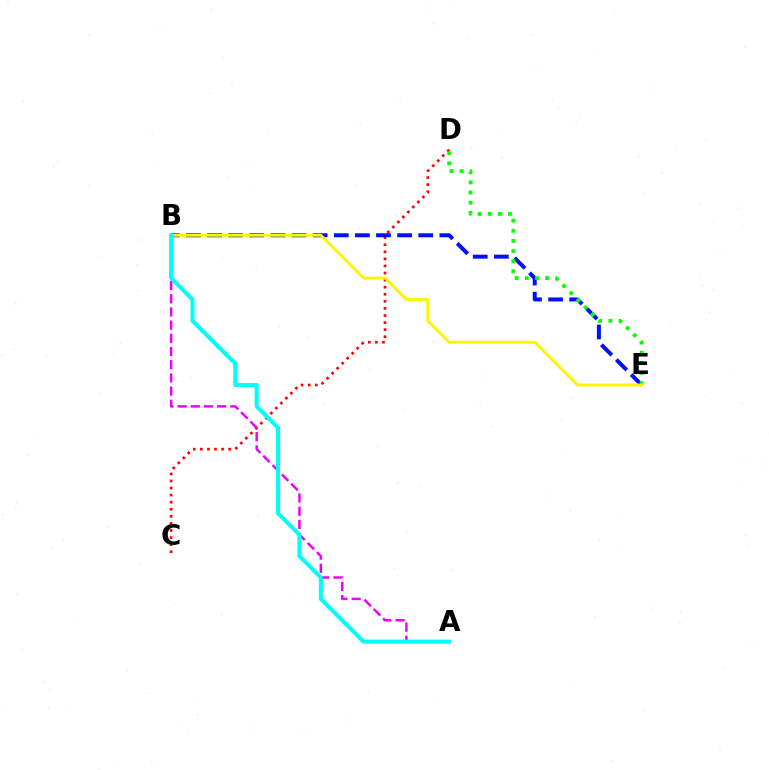{('C', 'D'): [{'color': '#ff0000', 'line_style': 'dotted', 'thickness': 1.92}], ('A', 'B'): [{'color': '#ee00ff', 'line_style': 'dashed', 'thickness': 1.79}, {'color': '#00fff6', 'line_style': 'solid', 'thickness': 2.92}], ('B', 'E'): [{'color': '#0010ff', 'line_style': 'dashed', 'thickness': 2.87}, {'color': '#fcf500', 'line_style': 'solid', 'thickness': 2.07}], ('D', 'E'): [{'color': '#08ff00', 'line_style': 'dotted', 'thickness': 2.75}]}